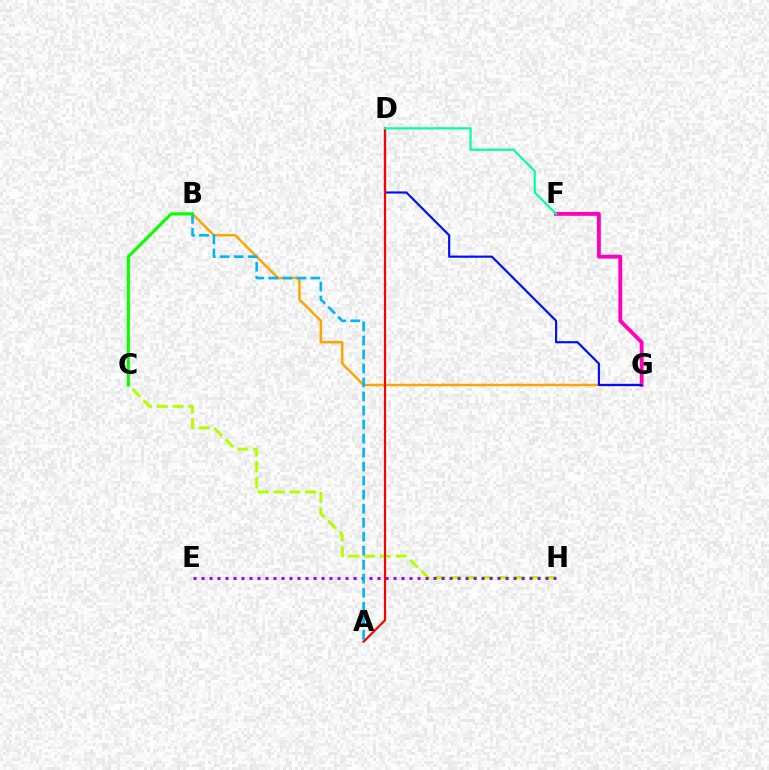{('C', 'H'): [{'color': '#b3ff00', 'line_style': 'dashed', 'thickness': 2.15}], ('E', 'H'): [{'color': '#9b00ff', 'line_style': 'dotted', 'thickness': 2.17}], ('F', 'G'): [{'color': '#ff00bd', 'line_style': 'solid', 'thickness': 2.79}], ('B', 'G'): [{'color': '#ffa500', 'line_style': 'solid', 'thickness': 1.8}], ('A', 'B'): [{'color': '#00b5ff', 'line_style': 'dashed', 'thickness': 1.9}], ('D', 'G'): [{'color': '#0010ff', 'line_style': 'solid', 'thickness': 1.57}], ('B', 'C'): [{'color': '#08ff00', 'line_style': 'solid', 'thickness': 2.25}], ('A', 'D'): [{'color': '#ff0000', 'line_style': 'solid', 'thickness': 1.57}], ('D', 'F'): [{'color': '#00ff9d', 'line_style': 'solid', 'thickness': 1.56}]}